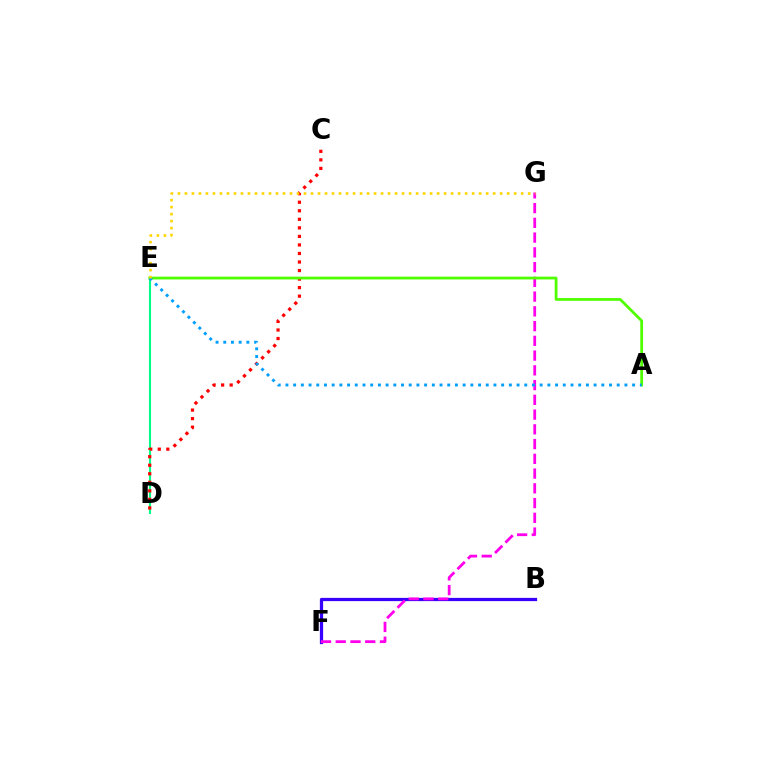{('B', 'F'): [{'color': '#3700ff', 'line_style': 'solid', 'thickness': 2.33}], ('F', 'G'): [{'color': '#ff00ed', 'line_style': 'dashed', 'thickness': 2.0}], ('D', 'E'): [{'color': '#00ff86', 'line_style': 'solid', 'thickness': 1.51}], ('C', 'D'): [{'color': '#ff0000', 'line_style': 'dotted', 'thickness': 2.32}], ('A', 'E'): [{'color': '#4fff00', 'line_style': 'solid', 'thickness': 1.99}, {'color': '#009eff', 'line_style': 'dotted', 'thickness': 2.09}], ('E', 'G'): [{'color': '#ffd500', 'line_style': 'dotted', 'thickness': 1.9}]}